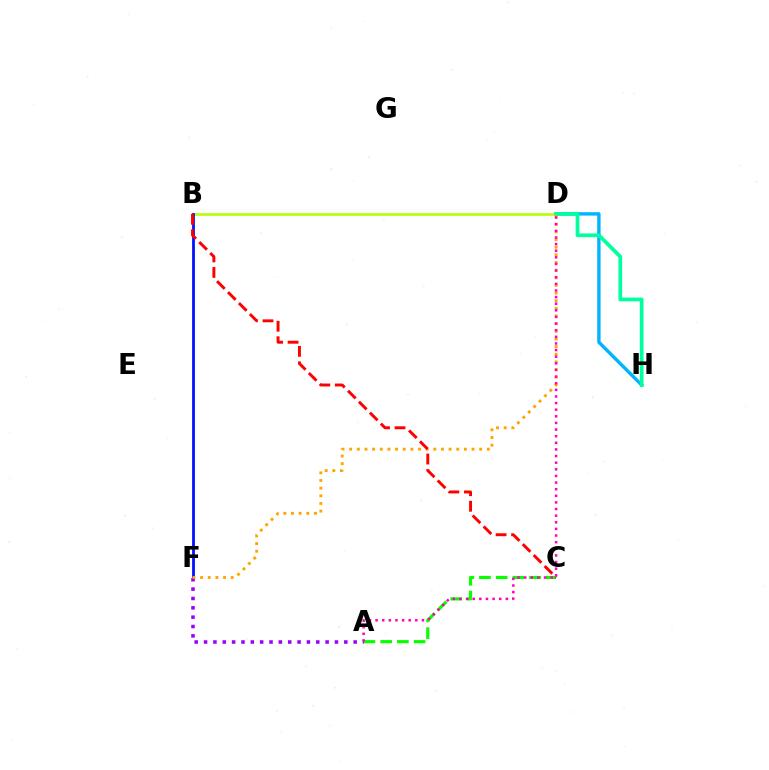{('D', 'H'): [{'color': '#00b5ff', 'line_style': 'solid', 'thickness': 2.44}, {'color': '#00ff9d', 'line_style': 'solid', 'thickness': 2.68}], ('B', 'D'): [{'color': '#b3ff00', 'line_style': 'solid', 'thickness': 1.84}], ('B', 'F'): [{'color': '#0010ff', 'line_style': 'solid', 'thickness': 2.0}], ('A', 'F'): [{'color': '#9b00ff', 'line_style': 'dotted', 'thickness': 2.54}], ('A', 'C'): [{'color': '#08ff00', 'line_style': 'dashed', 'thickness': 2.27}], ('D', 'F'): [{'color': '#ffa500', 'line_style': 'dotted', 'thickness': 2.08}], ('B', 'C'): [{'color': '#ff0000', 'line_style': 'dashed', 'thickness': 2.1}], ('A', 'D'): [{'color': '#ff00bd', 'line_style': 'dotted', 'thickness': 1.8}]}